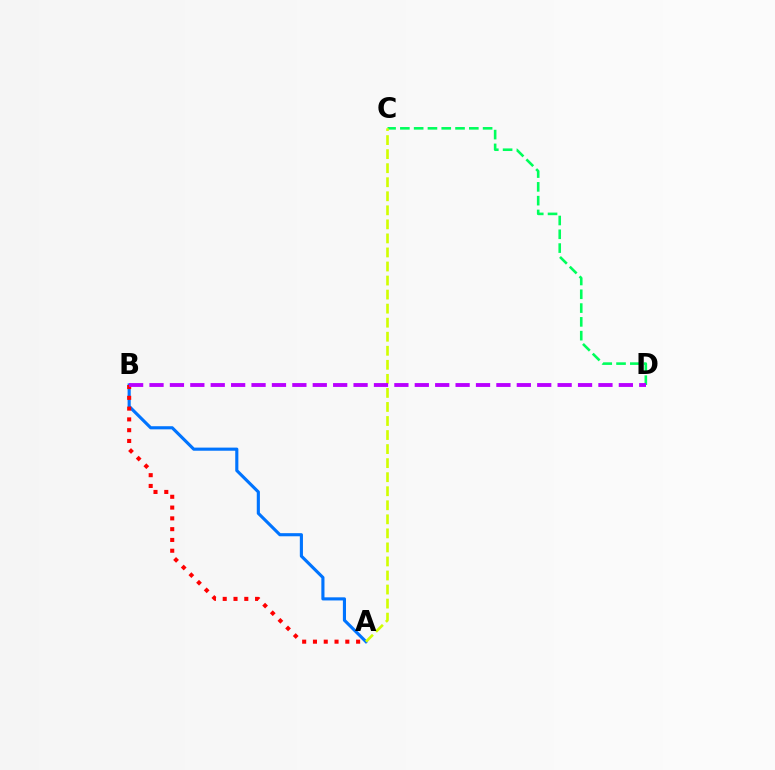{('A', 'B'): [{'color': '#0074ff', 'line_style': 'solid', 'thickness': 2.25}, {'color': '#ff0000', 'line_style': 'dotted', 'thickness': 2.93}], ('C', 'D'): [{'color': '#00ff5c', 'line_style': 'dashed', 'thickness': 1.87}], ('A', 'C'): [{'color': '#d1ff00', 'line_style': 'dashed', 'thickness': 1.91}], ('B', 'D'): [{'color': '#b900ff', 'line_style': 'dashed', 'thickness': 2.77}]}